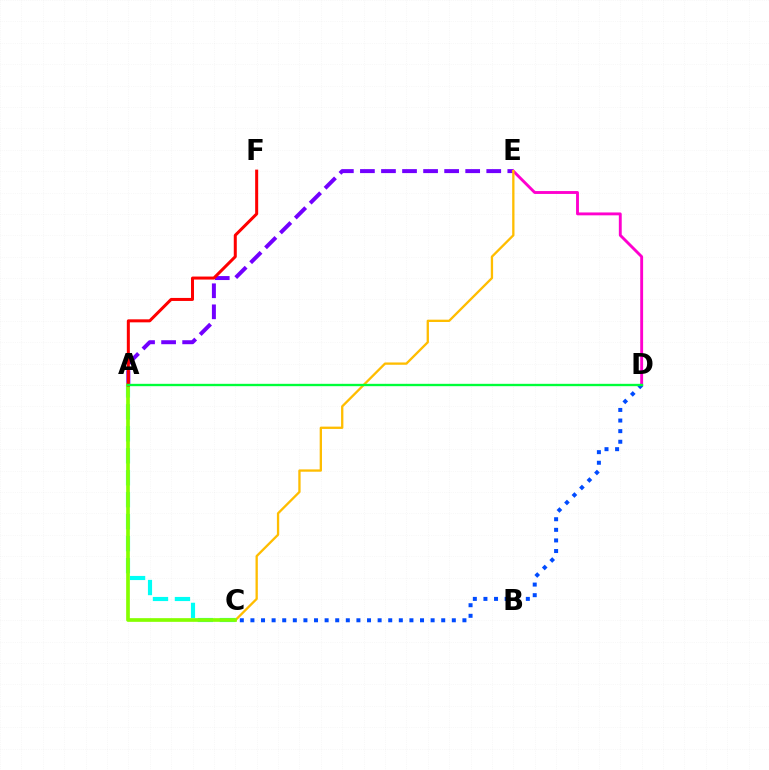{('A', 'E'): [{'color': '#7200ff', 'line_style': 'dashed', 'thickness': 2.86}], ('D', 'E'): [{'color': '#ff00cf', 'line_style': 'solid', 'thickness': 2.07}], ('A', 'C'): [{'color': '#00fff6', 'line_style': 'dashed', 'thickness': 2.98}, {'color': '#84ff00', 'line_style': 'solid', 'thickness': 2.66}], ('C', 'E'): [{'color': '#ffbd00', 'line_style': 'solid', 'thickness': 1.66}], ('C', 'D'): [{'color': '#004bff', 'line_style': 'dotted', 'thickness': 2.88}], ('A', 'F'): [{'color': '#ff0000', 'line_style': 'solid', 'thickness': 2.17}], ('A', 'D'): [{'color': '#00ff39', 'line_style': 'solid', 'thickness': 1.69}]}